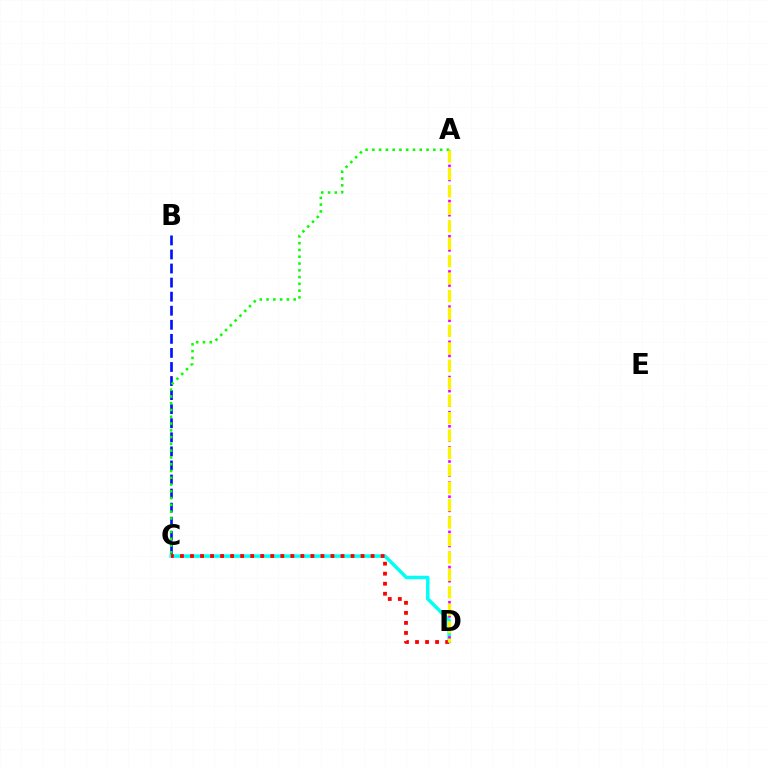{('B', 'C'): [{'color': '#0010ff', 'line_style': 'dashed', 'thickness': 1.91}], ('C', 'D'): [{'color': '#00fff6', 'line_style': 'solid', 'thickness': 2.51}, {'color': '#ff0000', 'line_style': 'dotted', 'thickness': 2.73}], ('A', 'D'): [{'color': '#ee00ff', 'line_style': 'dotted', 'thickness': 1.91}, {'color': '#fcf500', 'line_style': 'dashed', 'thickness': 2.37}], ('A', 'C'): [{'color': '#08ff00', 'line_style': 'dotted', 'thickness': 1.84}]}